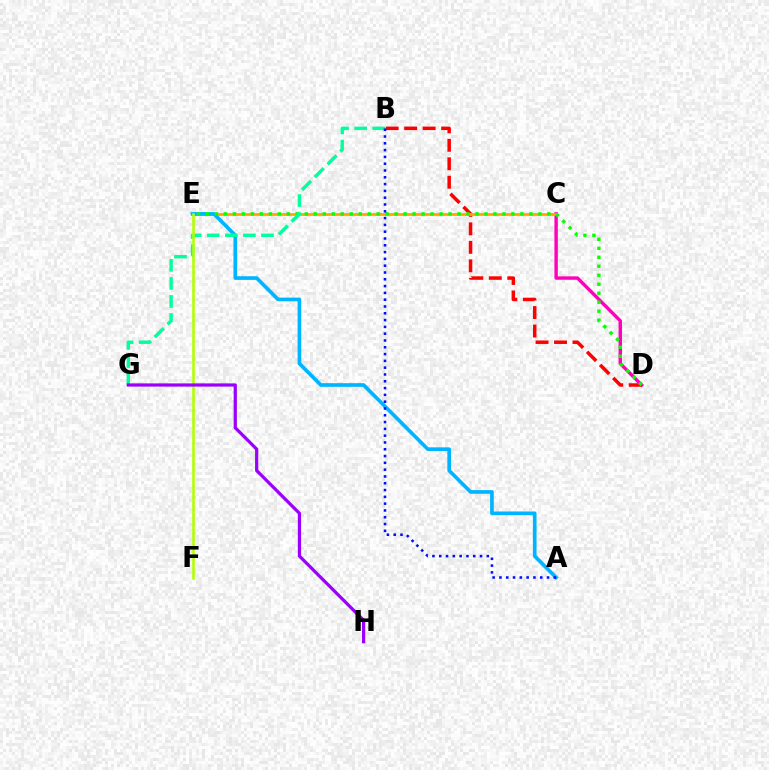{('C', 'D'): [{'color': '#ff00bd', 'line_style': 'solid', 'thickness': 2.46}], ('B', 'D'): [{'color': '#ff0000', 'line_style': 'dashed', 'thickness': 2.51}], ('C', 'E'): [{'color': '#ffa500', 'line_style': 'solid', 'thickness': 1.98}], ('A', 'E'): [{'color': '#00b5ff', 'line_style': 'solid', 'thickness': 2.64}], ('D', 'E'): [{'color': '#08ff00', 'line_style': 'dotted', 'thickness': 2.44}], ('B', 'G'): [{'color': '#00ff9d', 'line_style': 'dashed', 'thickness': 2.45}], ('A', 'B'): [{'color': '#0010ff', 'line_style': 'dotted', 'thickness': 1.85}], ('E', 'F'): [{'color': '#b3ff00', 'line_style': 'solid', 'thickness': 1.86}], ('G', 'H'): [{'color': '#9b00ff', 'line_style': 'solid', 'thickness': 2.32}]}